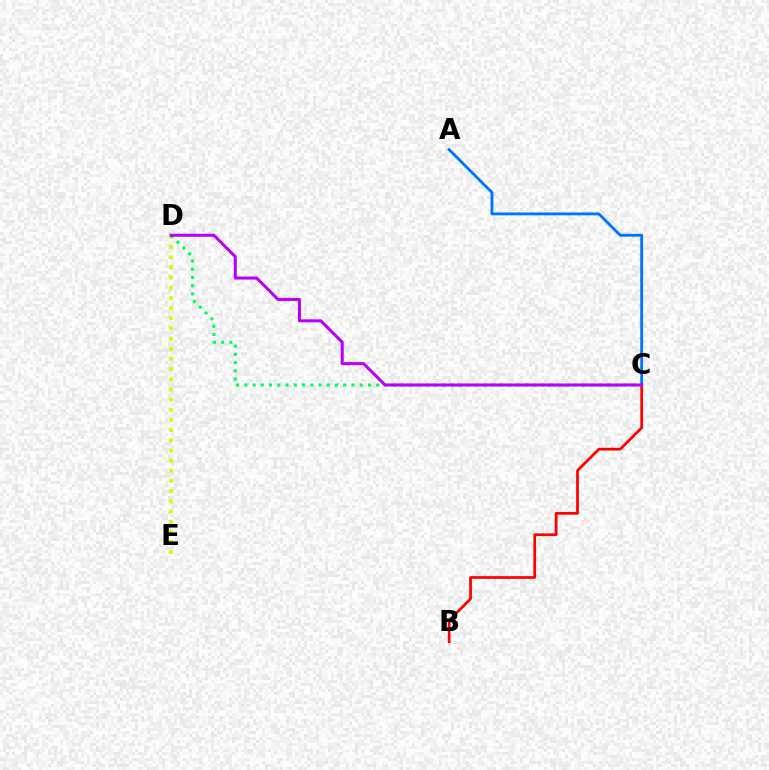{('D', 'E'): [{'color': '#d1ff00', 'line_style': 'dotted', 'thickness': 2.76}], ('C', 'D'): [{'color': '#00ff5c', 'line_style': 'dotted', 'thickness': 2.24}, {'color': '#b900ff', 'line_style': 'solid', 'thickness': 2.19}], ('B', 'C'): [{'color': '#ff0000', 'line_style': 'solid', 'thickness': 1.96}], ('A', 'C'): [{'color': '#0074ff', 'line_style': 'solid', 'thickness': 2.04}]}